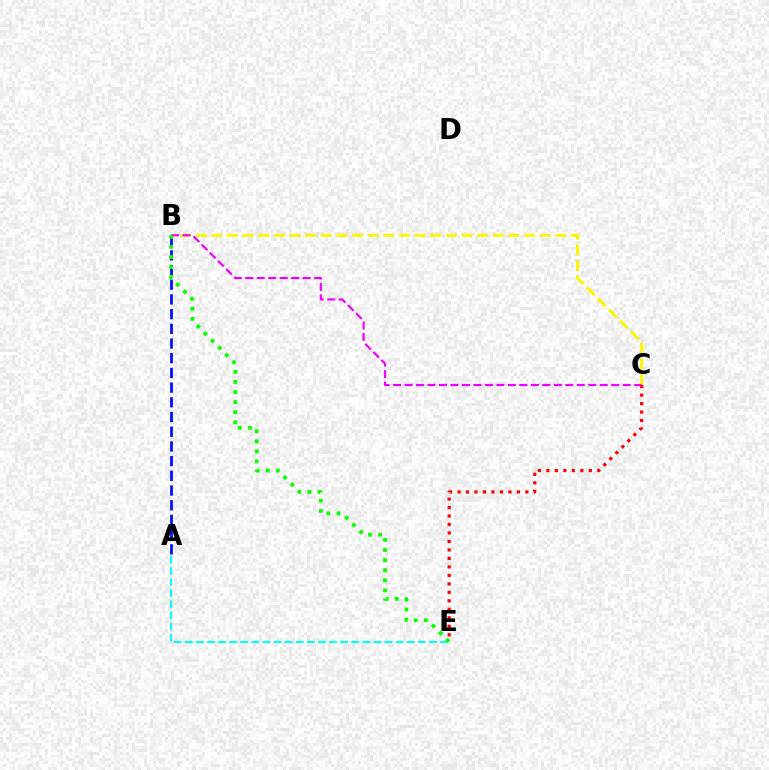{('A', 'E'): [{'color': '#00fff6', 'line_style': 'dashed', 'thickness': 1.51}], ('A', 'B'): [{'color': '#0010ff', 'line_style': 'dashed', 'thickness': 2.0}], ('C', 'E'): [{'color': '#ff0000', 'line_style': 'dotted', 'thickness': 2.3}], ('B', 'C'): [{'color': '#fcf500', 'line_style': 'dashed', 'thickness': 2.12}, {'color': '#ee00ff', 'line_style': 'dashed', 'thickness': 1.56}], ('B', 'E'): [{'color': '#08ff00', 'line_style': 'dotted', 'thickness': 2.74}]}